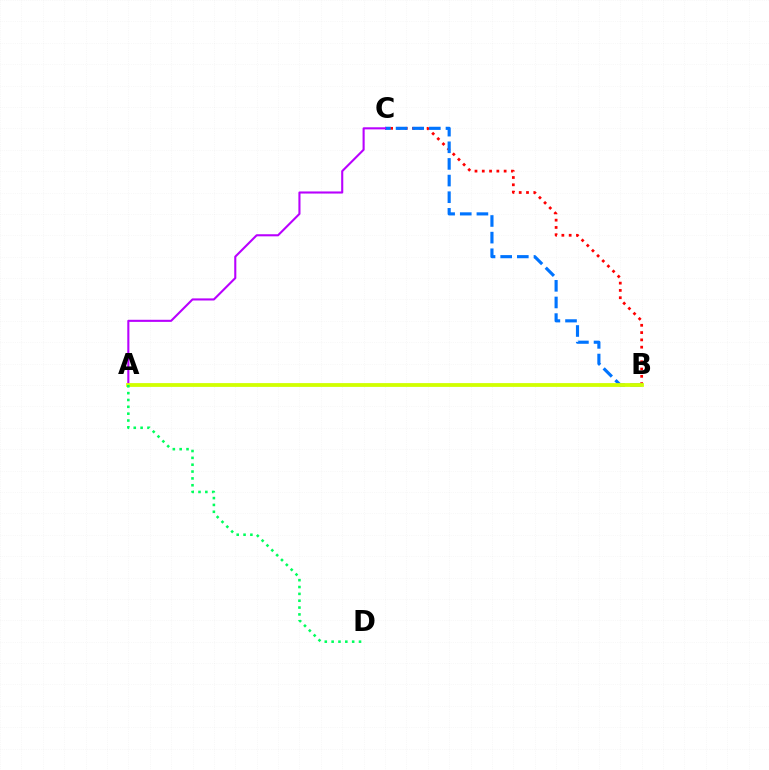{('B', 'C'): [{'color': '#ff0000', 'line_style': 'dotted', 'thickness': 1.98}, {'color': '#0074ff', 'line_style': 'dashed', 'thickness': 2.26}], ('A', 'C'): [{'color': '#b900ff', 'line_style': 'solid', 'thickness': 1.51}], ('A', 'B'): [{'color': '#d1ff00', 'line_style': 'solid', 'thickness': 2.73}], ('A', 'D'): [{'color': '#00ff5c', 'line_style': 'dotted', 'thickness': 1.86}]}